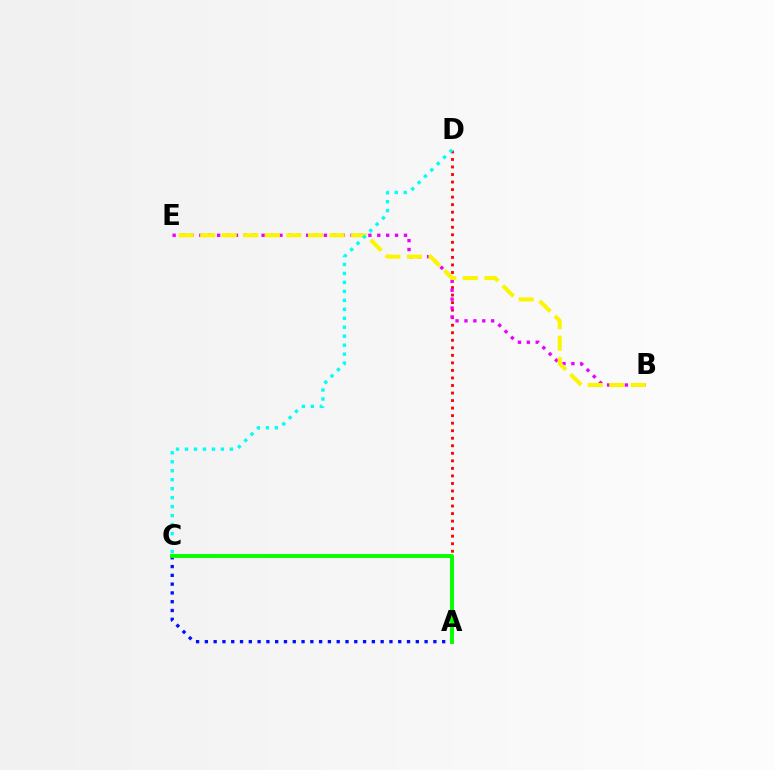{('A', 'C'): [{'color': '#0010ff', 'line_style': 'dotted', 'thickness': 2.39}, {'color': '#08ff00', 'line_style': 'solid', 'thickness': 2.84}], ('A', 'D'): [{'color': '#ff0000', 'line_style': 'dotted', 'thickness': 2.05}], ('B', 'E'): [{'color': '#ee00ff', 'line_style': 'dotted', 'thickness': 2.42}, {'color': '#fcf500', 'line_style': 'dashed', 'thickness': 2.93}], ('C', 'D'): [{'color': '#00fff6', 'line_style': 'dotted', 'thickness': 2.44}]}